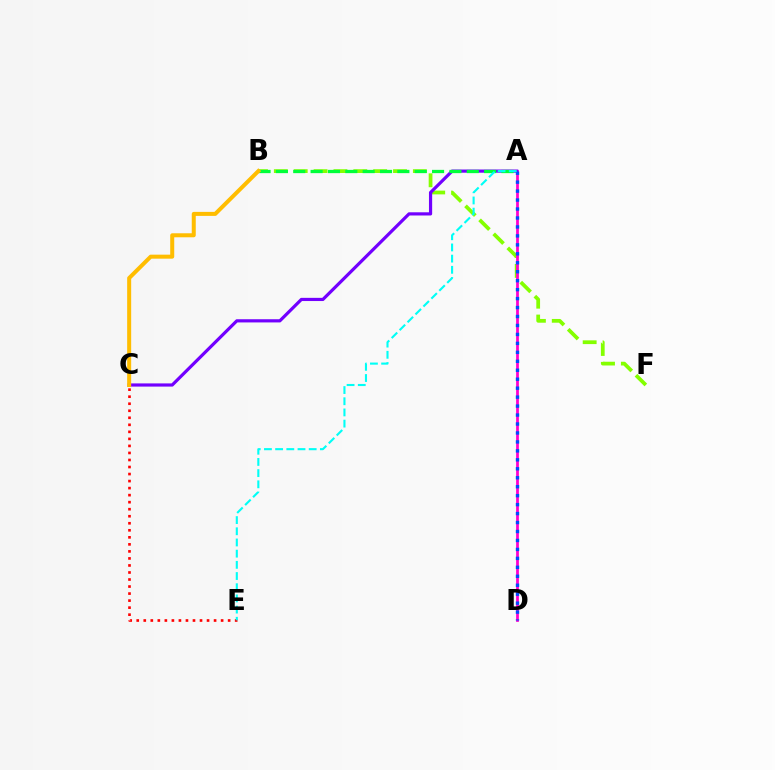{('B', 'F'): [{'color': '#84ff00', 'line_style': 'dashed', 'thickness': 2.7}], ('A', 'D'): [{'color': '#ff00cf', 'line_style': 'solid', 'thickness': 1.99}, {'color': '#004bff', 'line_style': 'dotted', 'thickness': 2.43}], ('C', 'E'): [{'color': '#ff0000', 'line_style': 'dotted', 'thickness': 1.91}], ('A', 'C'): [{'color': '#7200ff', 'line_style': 'solid', 'thickness': 2.3}], ('A', 'B'): [{'color': '#00ff39', 'line_style': 'dashed', 'thickness': 2.36}], ('A', 'E'): [{'color': '#00fff6', 'line_style': 'dashed', 'thickness': 1.52}], ('B', 'C'): [{'color': '#ffbd00', 'line_style': 'solid', 'thickness': 2.89}]}